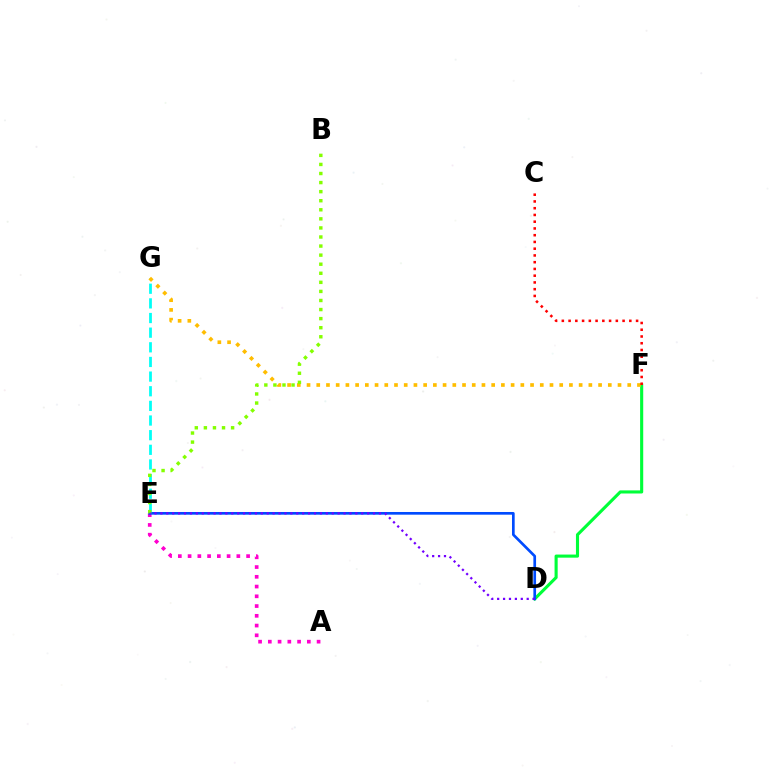{('D', 'F'): [{'color': '#00ff39', 'line_style': 'solid', 'thickness': 2.23}], ('A', 'E'): [{'color': '#ff00cf', 'line_style': 'dotted', 'thickness': 2.65}], ('E', 'G'): [{'color': '#00fff6', 'line_style': 'dashed', 'thickness': 1.99}], ('D', 'E'): [{'color': '#004bff', 'line_style': 'solid', 'thickness': 1.93}, {'color': '#7200ff', 'line_style': 'dotted', 'thickness': 1.61}], ('F', 'G'): [{'color': '#ffbd00', 'line_style': 'dotted', 'thickness': 2.64}], ('C', 'F'): [{'color': '#ff0000', 'line_style': 'dotted', 'thickness': 1.83}], ('B', 'E'): [{'color': '#84ff00', 'line_style': 'dotted', 'thickness': 2.46}]}